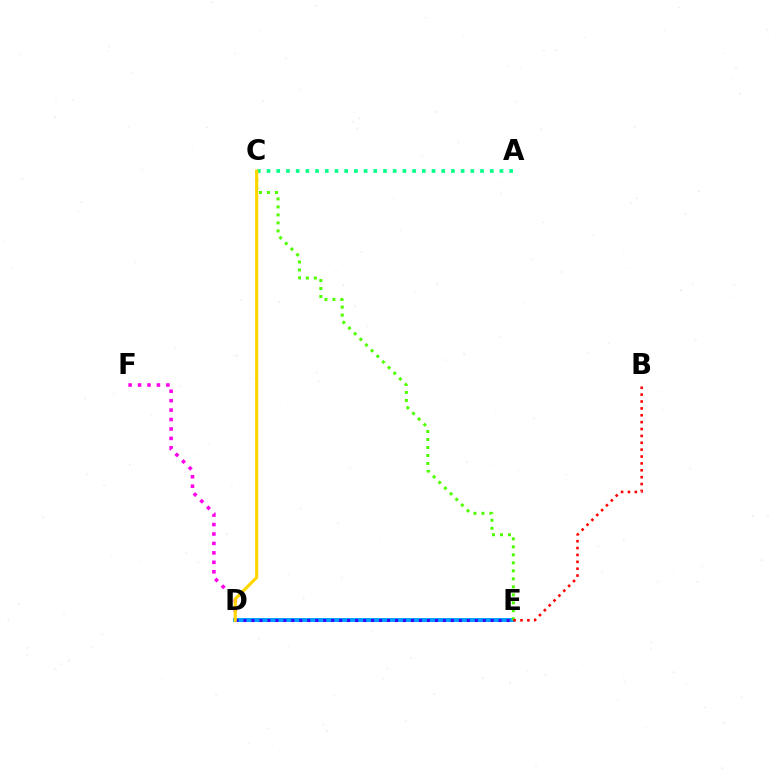{('A', 'C'): [{'color': '#00ff86', 'line_style': 'dotted', 'thickness': 2.64}], ('E', 'F'): [{'color': '#ff00ed', 'line_style': 'dotted', 'thickness': 2.57}], ('D', 'E'): [{'color': '#009eff', 'line_style': 'solid', 'thickness': 2.82}, {'color': '#3700ff', 'line_style': 'dotted', 'thickness': 2.17}], ('C', 'E'): [{'color': '#4fff00', 'line_style': 'dotted', 'thickness': 2.17}], ('C', 'D'): [{'color': '#ffd500', 'line_style': 'solid', 'thickness': 2.26}], ('B', 'E'): [{'color': '#ff0000', 'line_style': 'dotted', 'thickness': 1.87}]}